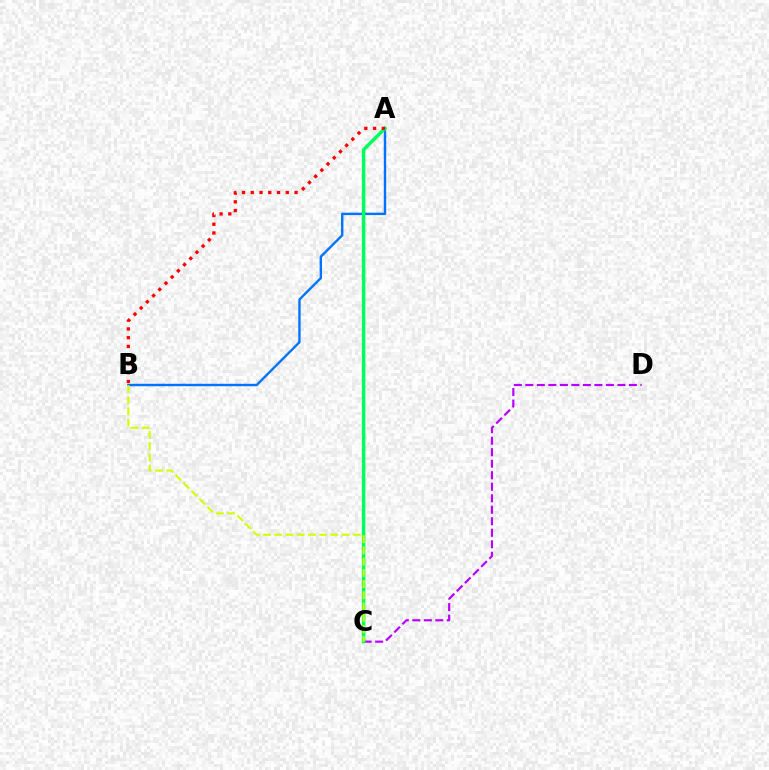{('C', 'D'): [{'color': '#b900ff', 'line_style': 'dashed', 'thickness': 1.56}], ('A', 'B'): [{'color': '#0074ff', 'line_style': 'solid', 'thickness': 1.73}, {'color': '#ff0000', 'line_style': 'dotted', 'thickness': 2.38}], ('A', 'C'): [{'color': '#00ff5c', 'line_style': 'solid', 'thickness': 2.53}], ('B', 'C'): [{'color': '#d1ff00', 'line_style': 'dashed', 'thickness': 1.52}]}